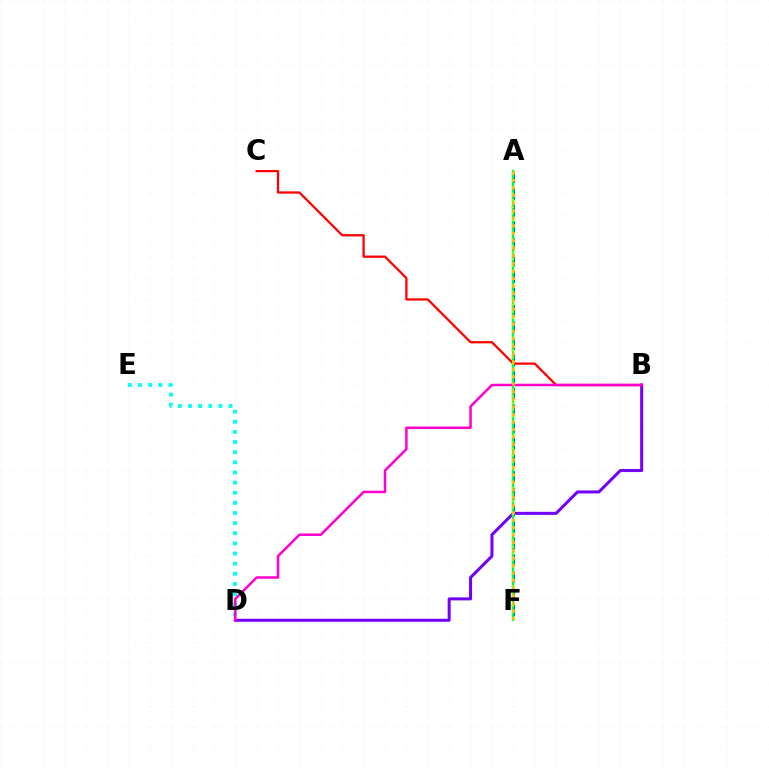{('D', 'E'): [{'color': '#00fff6', 'line_style': 'dotted', 'thickness': 2.75}], ('B', 'D'): [{'color': '#7200ff', 'line_style': 'solid', 'thickness': 2.17}, {'color': '#ff00cf', 'line_style': 'solid', 'thickness': 1.81}], ('A', 'F'): [{'color': '#004bff', 'line_style': 'dashed', 'thickness': 2.26}, {'color': '#00ff39', 'line_style': 'solid', 'thickness': 1.63}, {'color': '#84ff00', 'line_style': 'dotted', 'thickness': 1.78}, {'color': '#ffbd00', 'line_style': 'dotted', 'thickness': 2.05}], ('B', 'C'): [{'color': '#ff0000', 'line_style': 'solid', 'thickness': 1.63}]}